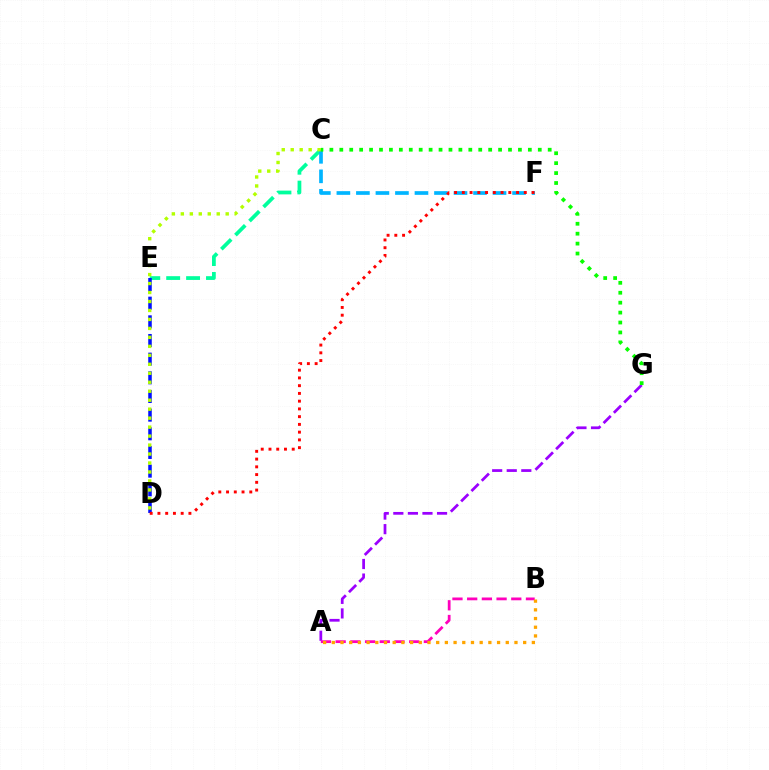{('C', 'E'): [{'color': '#00ff9d', 'line_style': 'dashed', 'thickness': 2.7}], ('C', 'F'): [{'color': '#00b5ff', 'line_style': 'dashed', 'thickness': 2.65}], ('A', 'G'): [{'color': '#9b00ff', 'line_style': 'dashed', 'thickness': 1.98}], ('D', 'E'): [{'color': '#0010ff', 'line_style': 'dashed', 'thickness': 2.54}], ('A', 'B'): [{'color': '#ff00bd', 'line_style': 'dashed', 'thickness': 2.0}, {'color': '#ffa500', 'line_style': 'dotted', 'thickness': 2.36}], ('C', 'D'): [{'color': '#b3ff00', 'line_style': 'dotted', 'thickness': 2.44}], ('C', 'G'): [{'color': '#08ff00', 'line_style': 'dotted', 'thickness': 2.7}], ('D', 'F'): [{'color': '#ff0000', 'line_style': 'dotted', 'thickness': 2.1}]}